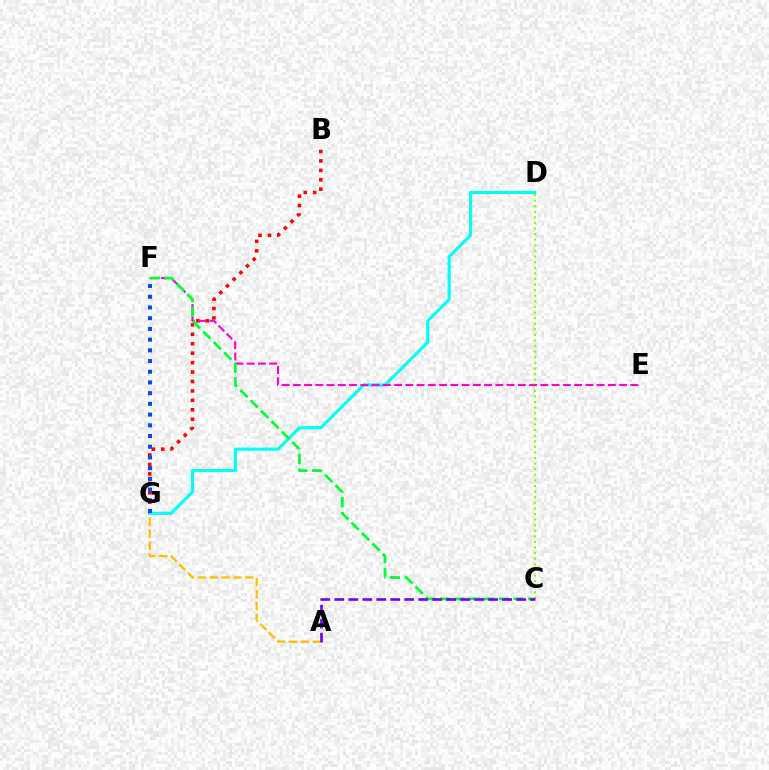{('A', 'G'): [{'color': '#ffbd00', 'line_style': 'dashed', 'thickness': 1.62}], ('B', 'G'): [{'color': '#ff0000', 'line_style': 'dotted', 'thickness': 2.56}], ('C', 'D'): [{'color': '#84ff00', 'line_style': 'dotted', 'thickness': 1.52}], ('D', 'G'): [{'color': '#00fff6', 'line_style': 'solid', 'thickness': 2.26}], ('E', 'F'): [{'color': '#ff00cf', 'line_style': 'dashed', 'thickness': 1.53}], ('C', 'F'): [{'color': '#00ff39', 'line_style': 'dashed', 'thickness': 2.0}], ('F', 'G'): [{'color': '#004bff', 'line_style': 'dotted', 'thickness': 2.91}], ('A', 'C'): [{'color': '#7200ff', 'line_style': 'dashed', 'thickness': 1.9}]}